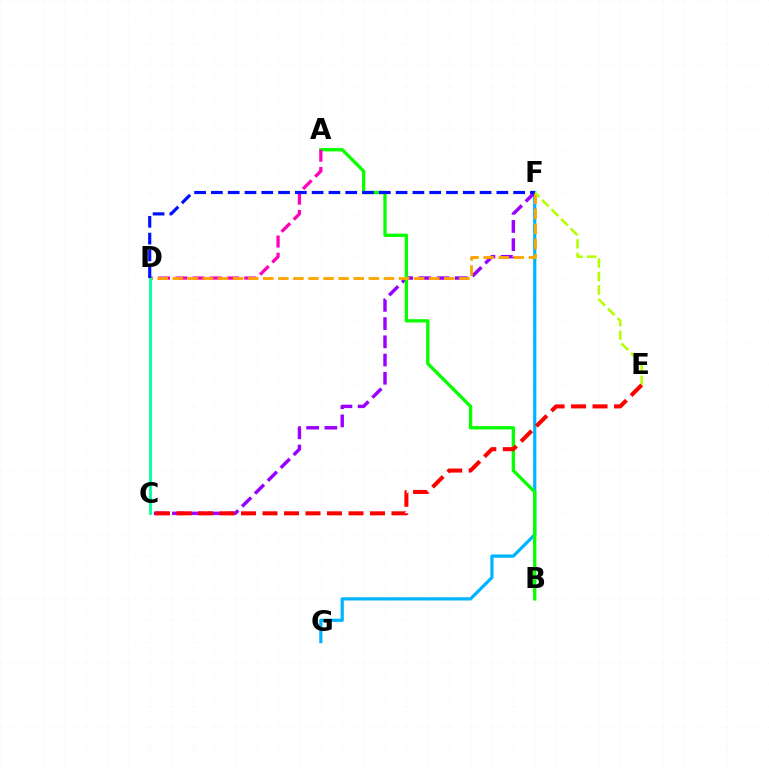{('F', 'G'): [{'color': '#00b5ff', 'line_style': 'solid', 'thickness': 2.31}], ('C', 'F'): [{'color': '#9b00ff', 'line_style': 'dashed', 'thickness': 2.48}], ('A', 'B'): [{'color': '#08ff00', 'line_style': 'solid', 'thickness': 2.38}], ('A', 'D'): [{'color': '#ff00bd', 'line_style': 'dashed', 'thickness': 2.34}], ('D', 'F'): [{'color': '#ffa500', 'line_style': 'dashed', 'thickness': 2.05}, {'color': '#0010ff', 'line_style': 'dashed', 'thickness': 2.28}], ('C', 'D'): [{'color': '#00ff9d', 'line_style': 'solid', 'thickness': 2.02}], ('E', 'F'): [{'color': '#b3ff00', 'line_style': 'dashed', 'thickness': 1.83}], ('C', 'E'): [{'color': '#ff0000', 'line_style': 'dashed', 'thickness': 2.92}]}